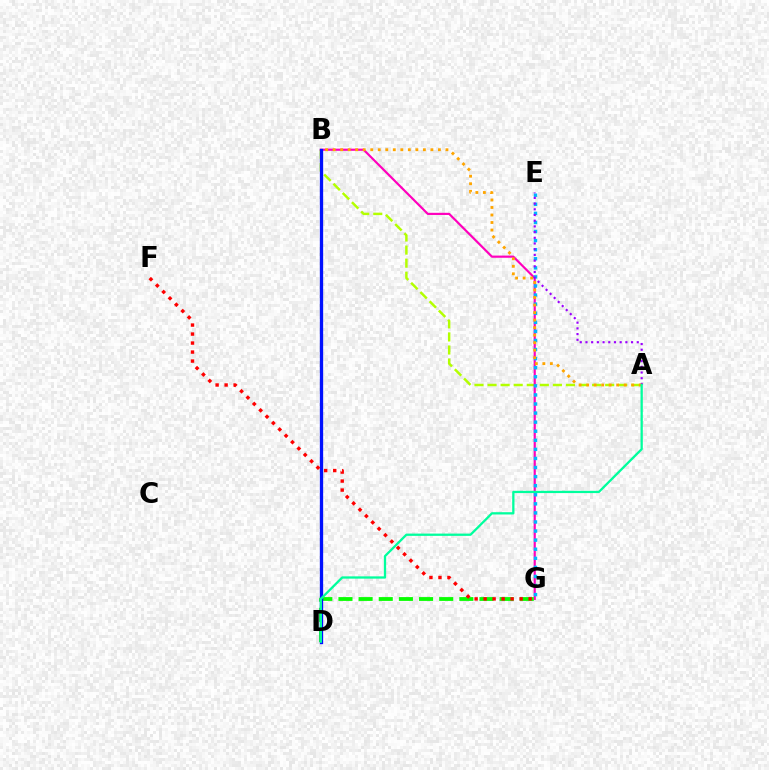{('A', 'B'): [{'color': '#b3ff00', 'line_style': 'dashed', 'thickness': 1.78}, {'color': '#ffa500', 'line_style': 'dotted', 'thickness': 2.04}], ('B', 'G'): [{'color': '#ff00bd', 'line_style': 'solid', 'thickness': 1.57}], ('E', 'G'): [{'color': '#00b5ff', 'line_style': 'dotted', 'thickness': 2.47}], ('A', 'E'): [{'color': '#9b00ff', 'line_style': 'dotted', 'thickness': 1.55}], ('D', 'G'): [{'color': '#08ff00', 'line_style': 'dashed', 'thickness': 2.74}], ('B', 'D'): [{'color': '#0010ff', 'line_style': 'solid', 'thickness': 2.38}], ('A', 'D'): [{'color': '#00ff9d', 'line_style': 'solid', 'thickness': 1.64}], ('F', 'G'): [{'color': '#ff0000', 'line_style': 'dotted', 'thickness': 2.45}]}